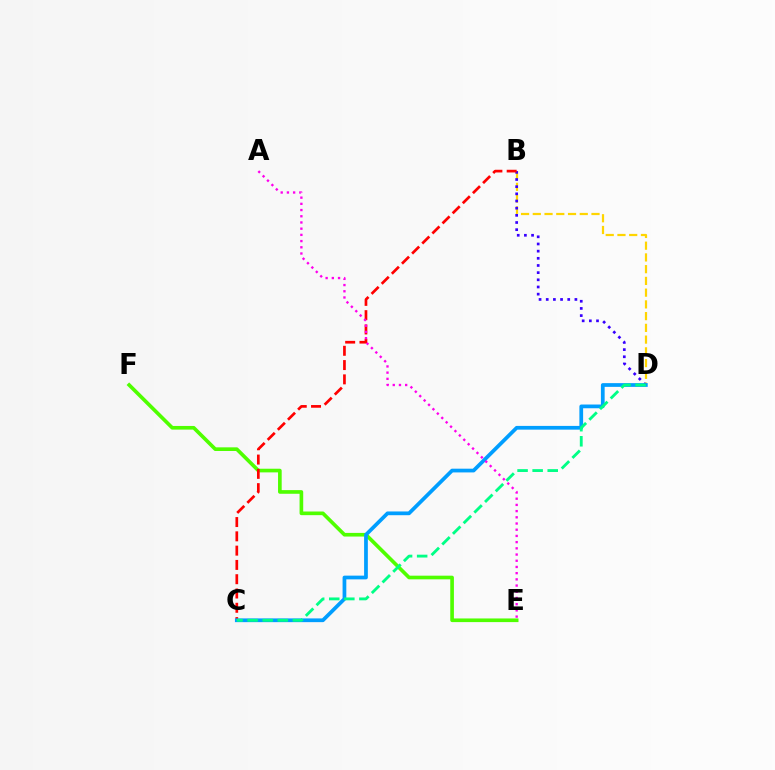{('B', 'D'): [{'color': '#ffd500', 'line_style': 'dashed', 'thickness': 1.59}, {'color': '#3700ff', 'line_style': 'dotted', 'thickness': 1.95}], ('E', 'F'): [{'color': '#4fff00', 'line_style': 'solid', 'thickness': 2.63}], ('B', 'C'): [{'color': '#ff0000', 'line_style': 'dashed', 'thickness': 1.94}], ('C', 'D'): [{'color': '#009eff', 'line_style': 'solid', 'thickness': 2.69}, {'color': '#00ff86', 'line_style': 'dashed', 'thickness': 2.05}], ('A', 'E'): [{'color': '#ff00ed', 'line_style': 'dotted', 'thickness': 1.69}]}